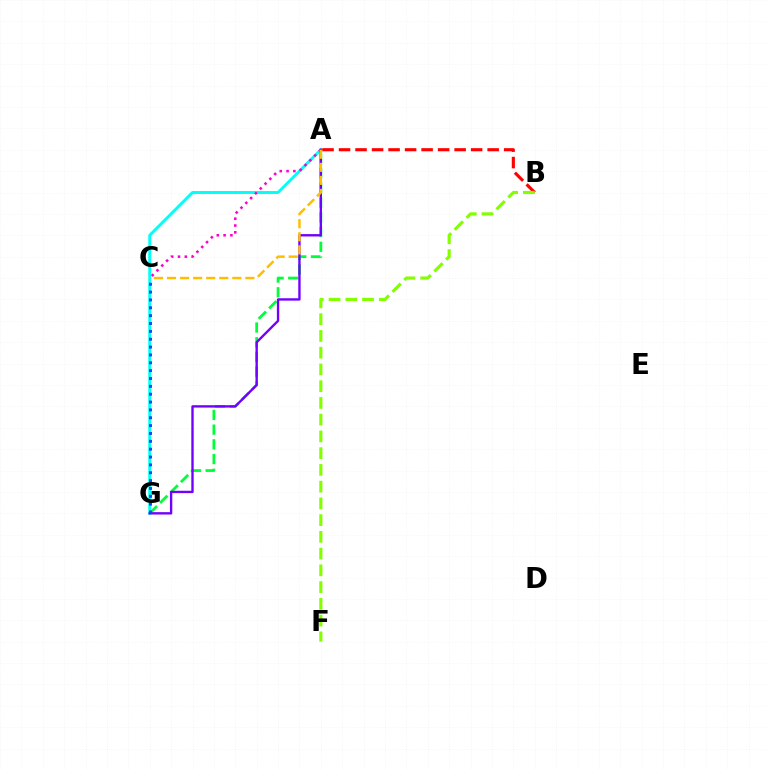{('A', 'G'): [{'color': '#00fff6', 'line_style': 'solid', 'thickness': 2.1}, {'color': '#00ff39', 'line_style': 'dashed', 'thickness': 2.0}, {'color': '#7200ff', 'line_style': 'solid', 'thickness': 1.71}], ('A', 'B'): [{'color': '#ff0000', 'line_style': 'dashed', 'thickness': 2.24}], ('A', 'C'): [{'color': '#ff00cf', 'line_style': 'dotted', 'thickness': 1.85}, {'color': '#ffbd00', 'line_style': 'dashed', 'thickness': 1.77}], ('C', 'G'): [{'color': '#004bff', 'line_style': 'dotted', 'thickness': 2.13}], ('B', 'F'): [{'color': '#84ff00', 'line_style': 'dashed', 'thickness': 2.27}]}